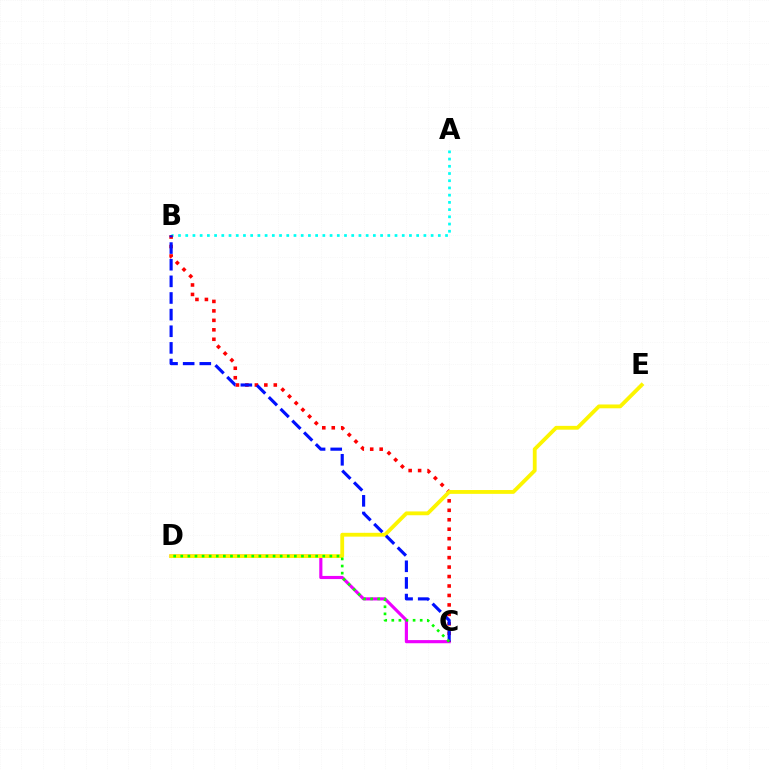{('C', 'D'): [{'color': '#ee00ff', 'line_style': 'solid', 'thickness': 2.26}, {'color': '#08ff00', 'line_style': 'dotted', 'thickness': 1.93}], ('A', 'B'): [{'color': '#00fff6', 'line_style': 'dotted', 'thickness': 1.96}], ('B', 'C'): [{'color': '#ff0000', 'line_style': 'dotted', 'thickness': 2.57}, {'color': '#0010ff', 'line_style': 'dashed', 'thickness': 2.26}], ('D', 'E'): [{'color': '#fcf500', 'line_style': 'solid', 'thickness': 2.75}]}